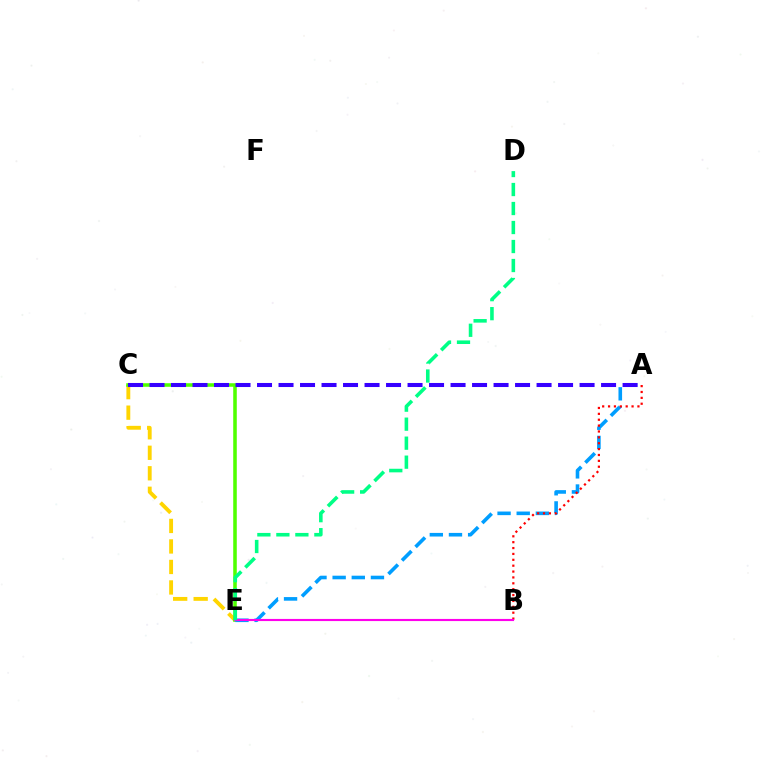{('C', 'E'): [{'color': '#ffd500', 'line_style': 'dashed', 'thickness': 2.79}, {'color': '#4fff00', 'line_style': 'solid', 'thickness': 2.56}], ('A', 'E'): [{'color': '#009eff', 'line_style': 'dashed', 'thickness': 2.6}], ('A', 'B'): [{'color': '#ff0000', 'line_style': 'dotted', 'thickness': 1.6}], ('B', 'E'): [{'color': '#ff00ed', 'line_style': 'solid', 'thickness': 1.54}], ('A', 'C'): [{'color': '#3700ff', 'line_style': 'dashed', 'thickness': 2.92}], ('D', 'E'): [{'color': '#00ff86', 'line_style': 'dashed', 'thickness': 2.58}]}